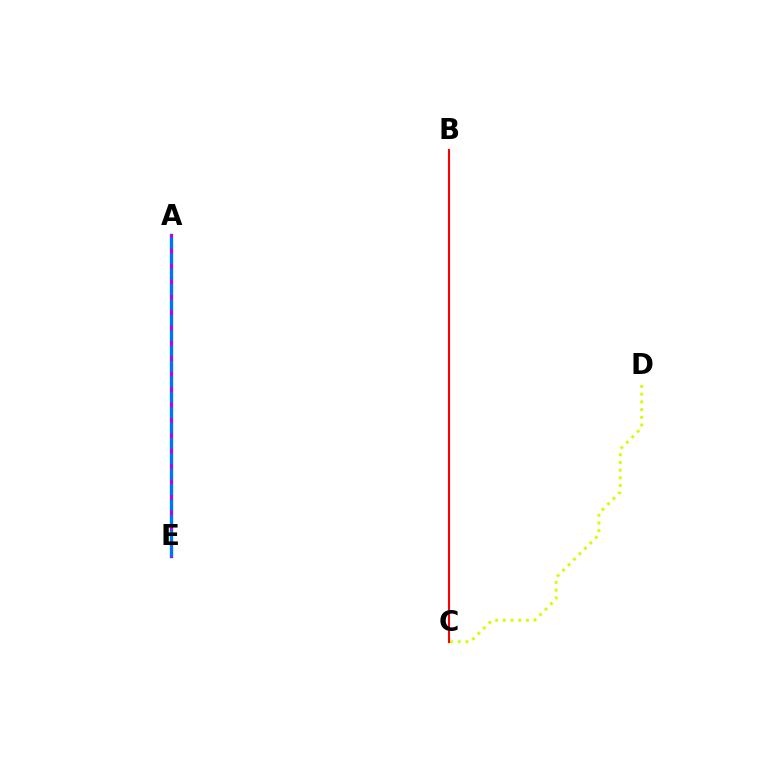{('A', 'E'): [{'color': '#00ff5c', 'line_style': 'solid', 'thickness': 2.49}, {'color': '#b900ff', 'line_style': 'solid', 'thickness': 2.22}, {'color': '#0074ff', 'line_style': 'dashed', 'thickness': 2.09}], ('B', 'C'): [{'color': '#ff0000', 'line_style': 'solid', 'thickness': 1.53}], ('C', 'D'): [{'color': '#d1ff00', 'line_style': 'dotted', 'thickness': 2.1}]}